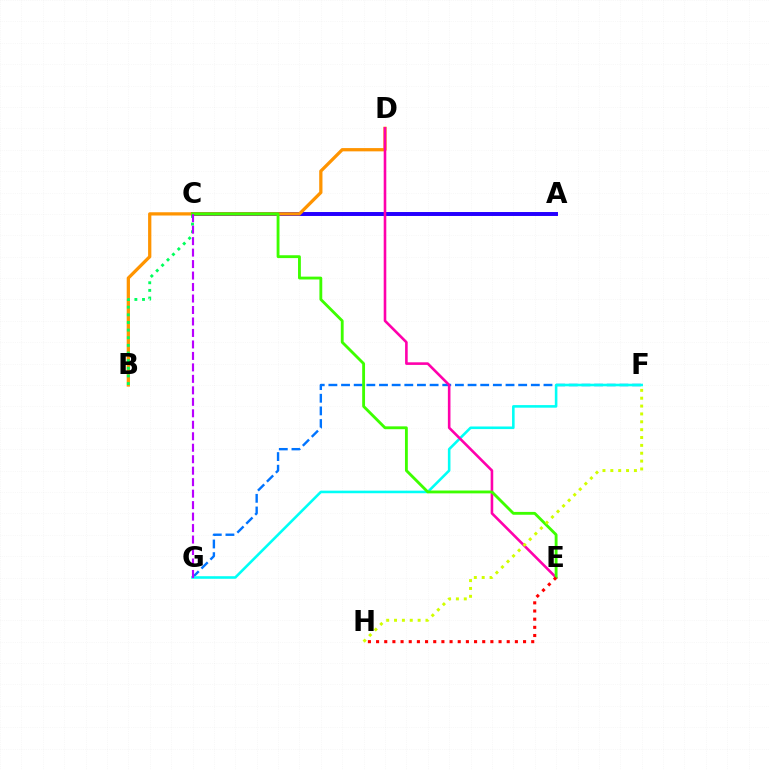{('A', 'C'): [{'color': '#2500ff', 'line_style': 'solid', 'thickness': 2.84}], ('F', 'G'): [{'color': '#0074ff', 'line_style': 'dashed', 'thickness': 1.72}, {'color': '#00fff6', 'line_style': 'solid', 'thickness': 1.86}], ('B', 'D'): [{'color': '#ff9400', 'line_style': 'solid', 'thickness': 2.35}], ('D', 'E'): [{'color': '#ff00ac', 'line_style': 'solid', 'thickness': 1.87}], ('C', 'E'): [{'color': '#3dff00', 'line_style': 'solid', 'thickness': 2.05}], ('B', 'C'): [{'color': '#00ff5c', 'line_style': 'dotted', 'thickness': 2.08}], ('F', 'H'): [{'color': '#d1ff00', 'line_style': 'dotted', 'thickness': 2.14}], ('C', 'G'): [{'color': '#b900ff', 'line_style': 'dashed', 'thickness': 1.56}], ('E', 'H'): [{'color': '#ff0000', 'line_style': 'dotted', 'thickness': 2.22}]}